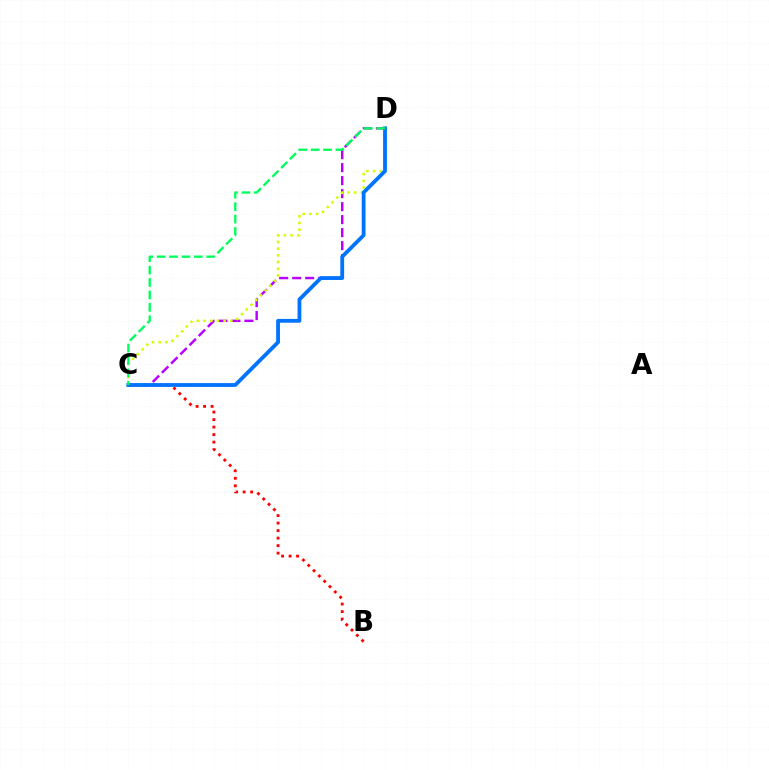{('B', 'C'): [{'color': '#ff0000', 'line_style': 'dotted', 'thickness': 2.04}], ('C', 'D'): [{'color': '#b900ff', 'line_style': 'dashed', 'thickness': 1.77}, {'color': '#d1ff00', 'line_style': 'dotted', 'thickness': 1.82}, {'color': '#0074ff', 'line_style': 'solid', 'thickness': 2.74}, {'color': '#00ff5c', 'line_style': 'dashed', 'thickness': 1.69}]}